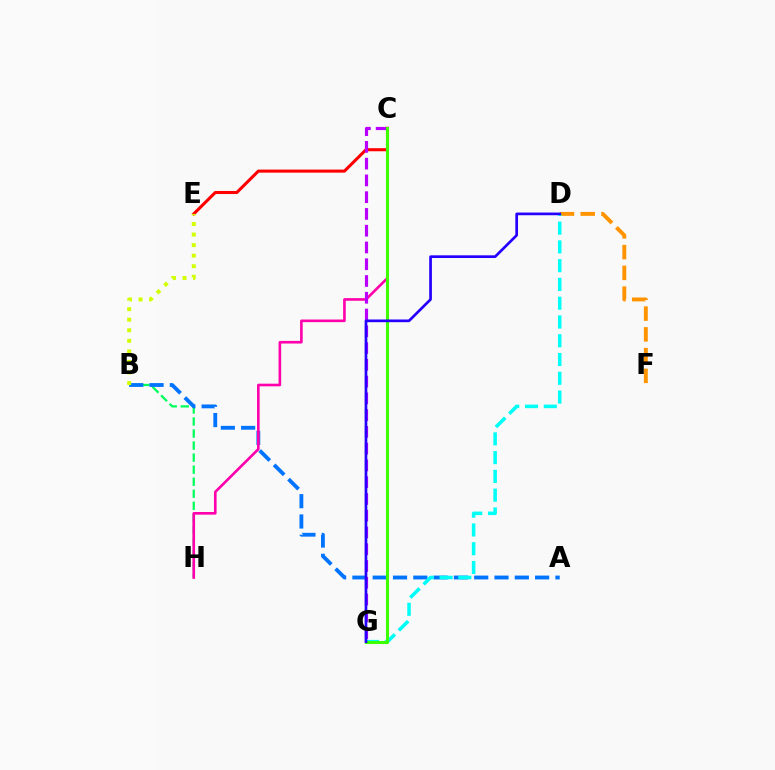{('D', 'F'): [{'color': '#ff9400', 'line_style': 'dashed', 'thickness': 2.82}], ('B', 'H'): [{'color': '#00ff5c', 'line_style': 'dashed', 'thickness': 1.64}], ('A', 'B'): [{'color': '#0074ff', 'line_style': 'dashed', 'thickness': 2.76}], ('C', 'H'): [{'color': '#ff00ac', 'line_style': 'solid', 'thickness': 1.89}], ('D', 'G'): [{'color': '#00fff6', 'line_style': 'dashed', 'thickness': 2.55}, {'color': '#2500ff', 'line_style': 'solid', 'thickness': 1.94}], ('C', 'E'): [{'color': '#ff0000', 'line_style': 'solid', 'thickness': 2.21}], ('C', 'G'): [{'color': '#b900ff', 'line_style': 'dashed', 'thickness': 2.28}, {'color': '#3dff00', 'line_style': 'solid', 'thickness': 2.2}], ('B', 'E'): [{'color': '#d1ff00', 'line_style': 'dotted', 'thickness': 2.87}]}